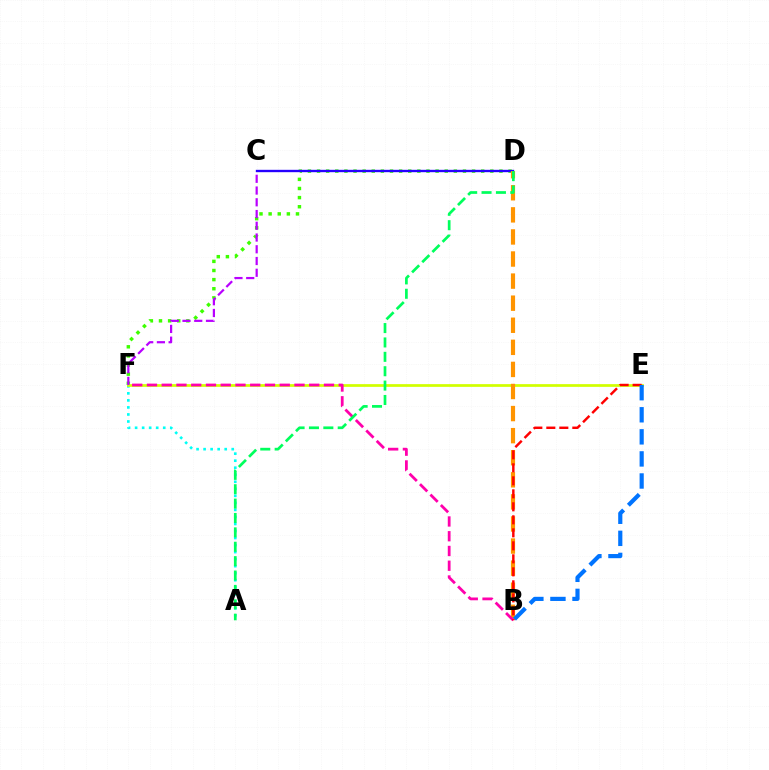{('A', 'F'): [{'color': '#00fff6', 'line_style': 'dotted', 'thickness': 1.91}], ('D', 'F'): [{'color': '#3dff00', 'line_style': 'dotted', 'thickness': 2.48}], ('C', 'D'): [{'color': '#2500ff', 'line_style': 'solid', 'thickness': 1.7}], ('E', 'F'): [{'color': '#d1ff00', 'line_style': 'solid', 'thickness': 1.96}], ('B', 'D'): [{'color': '#ff9400', 'line_style': 'dashed', 'thickness': 3.0}], ('C', 'F'): [{'color': '#b900ff', 'line_style': 'dashed', 'thickness': 1.6}], ('B', 'F'): [{'color': '#ff00ac', 'line_style': 'dashed', 'thickness': 2.0}], ('B', 'E'): [{'color': '#ff0000', 'line_style': 'dashed', 'thickness': 1.77}, {'color': '#0074ff', 'line_style': 'dashed', 'thickness': 3.0}], ('A', 'D'): [{'color': '#00ff5c', 'line_style': 'dashed', 'thickness': 1.95}]}